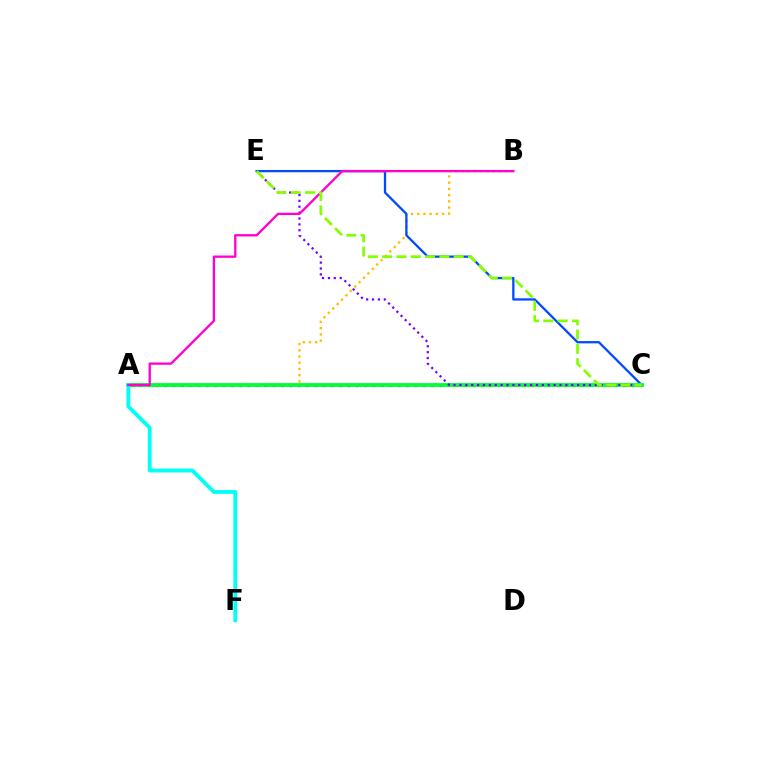{('A', 'B'): [{'color': '#ffbd00', 'line_style': 'dotted', 'thickness': 1.69}, {'color': '#ff00cf', 'line_style': 'solid', 'thickness': 1.66}], ('C', 'E'): [{'color': '#004bff', 'line_style': 'solid', 'thickness': 1.65}, {'color': '#7200ff', 'line_style': 'dotted', 'thickness': 1.6}, {'color': '#84ff00', 'line_style': 'dashed', 'thickness': 1.94}], ('A', 'C'): [{'color': '#ff0000', 'line_style': 'dotted', 'thickness': 2.27}, {'color': '#00ff39', 'line_style': 'solid', 'thickness': 2.76}], ('A', 'F'): [{'color': '#00fff6', 'line_style': 'solid', 'thickness': 2.77}]}